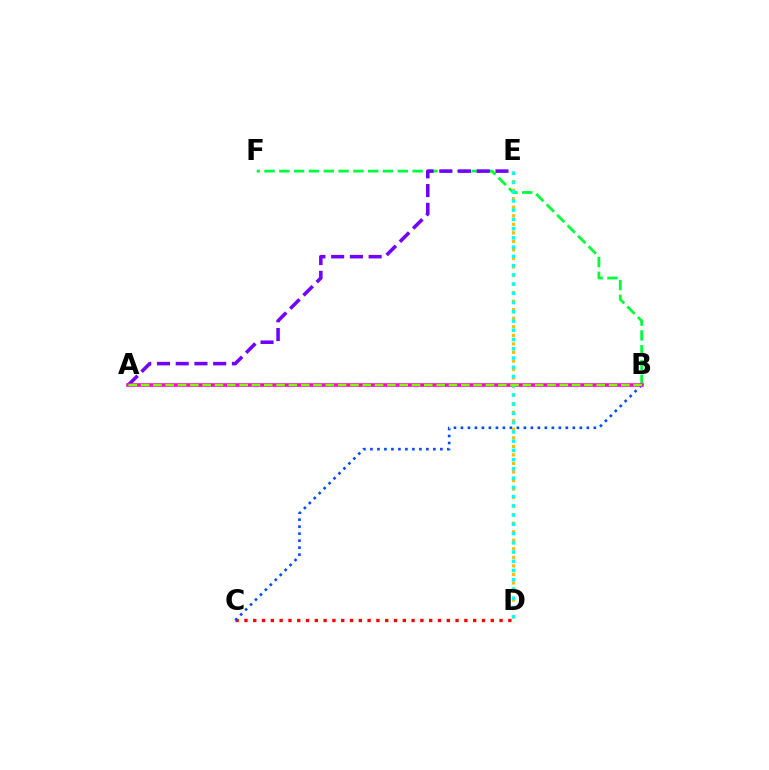{('B', 'F'): [{'color': '#00ff39', 'line_style': 'dashed', 'thickness': 2.01}], ('A', 'E'): [{'color': '#7200ff', 'line_style': 'dashed', 'thickness': 2.55}], ('C', 'D'): [{'color': '#ff0000', 'line_style': 'dotted', 'thickness': 2.39}], ('B', 'C'): [{'color': '#004bff', 'line_style': 'dotted', 'thickness': 1.9}], ('A', 'B'): [{'color': '#ff00cf', 'line_style': 'solid', 'thickness': 2.59}, {'color': '#84ff00', 'line_style': 'dashed', 'thickness': 1.67}], ('D', 'E'): [{'color': '#ffbd00', 'line_style': 'dotted', 'thickness': 2.32}, {'color': '#00fff6', 'line_style': 'dotted', 'thickness': 2.51}]}